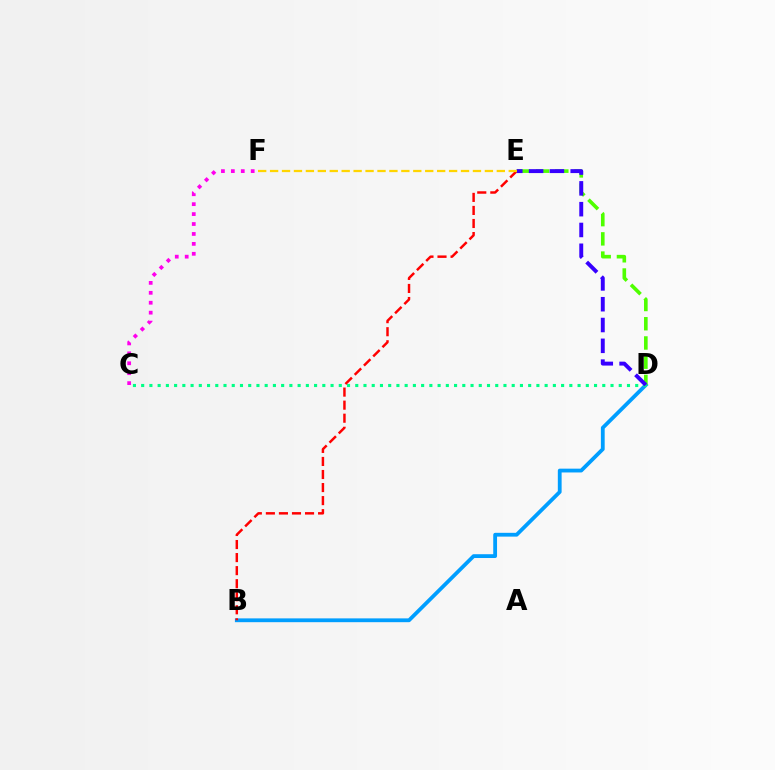{('C', 'F'): [{'color': '#ff00ed', 'line_style': 'dotted', 'thickness': 2.7}], ('B', 'D'): [{'color': '#009eff', 'line_style': 'solid', 'thickness': 2.74}], ('D', 'E'): [{'color': '#4fff00', 'line_style': 'dashed', 'thickness': 2.61}, {'color': '#3700ff', 'line_style': 'dashed', 'thickness': 2.83}], ('B', 'E'): [{'color': '#ff0000', 'line_style': 'dashed', 'thickness': 1.77}], ('C', 'D'): [{'color': '#00ff86', 'line_style': 'dotted', 'thickness': 2.24}], ('E', 'F'): [{'color': '#ffd500', 'line_style': 'dashed', 'thickness': 1.62}]}